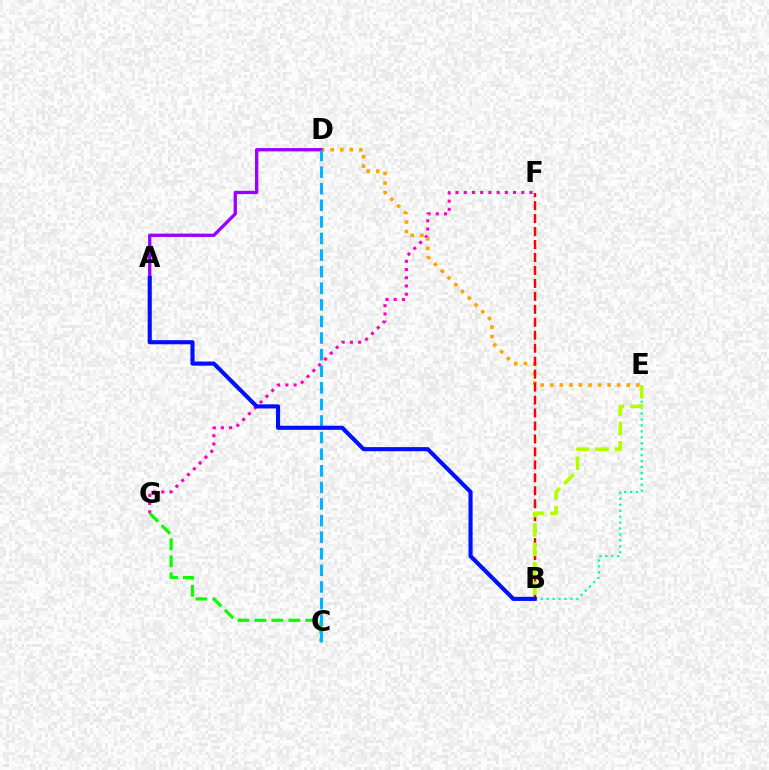{('F', 'G'): [{'color': '#ff00bd', 'line_style': 'dotted', 'thickness': 2.23}], ('B', 'E'): [{'color': '#00ff9d', 'line_style': 'dotted', 'thickness': 1.61}, {'color': '#b3ff00', 'line_style': 'dashed', 'thickness': 2.63}], ('C', 'G'): [{'color': '#08ff00', 'line_style': 'dashed', 'thickness': 2.3}], ('D', 'E'): [{'color': '#ffa500', 'line_style': 'dotted', 'thickness': 2.6}], ('A', 'D'): [{'color': '#9b00ff', 'line_style': 'solid', 'thickness': 2.39}], ('B', 'F'): [{'color': '#ff0000', 'line_style': 'dashed', 'thickness': 1.76}], ('C', 'D'): [{'color': '#00b5ff', 'line_style': 'dashed', 'thickness': 2.25}], ('A', 'B'): [{'color': '#0010ff', 'line_style': 'solid', 'thickness': 2.96}]}